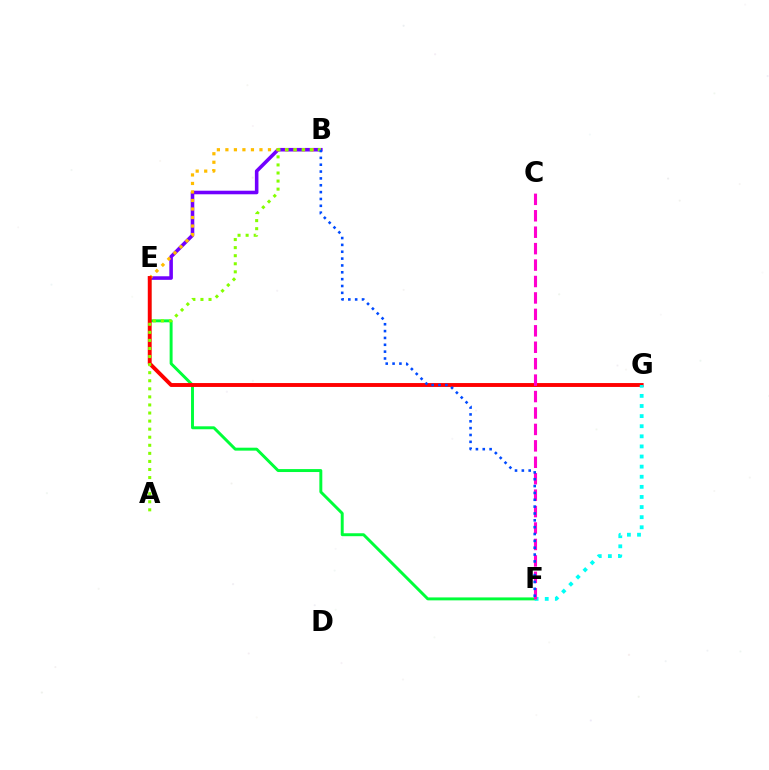{('B', 'E'): [{'color': '#7200ff', 'line_style': 'solid', 'thickness': 2.57}, {'color': '#ffbd00', 'line_style': 'dotted', 'thickness': 2.31}], ('E', 'F'): [{'color': '#00ff39', 'line_style': 'solid', 'thickness': 2.12}], ('E', 'G'): [{'color': '#ff0000', 'line_style': 'solid', 'thickness': 2.8}], ('F', 'G'): [{'color': '#00fff6', 'line_style': 'dotted', 'thickness': 2.75}], ('C', 'F'): [{'color': '#ff00cf', 'line_style': 'dashed', 'thickness': 2.23}], ('A', 'B'): [{'color': '#84ff00', 'line_style': 'dotted', 'thickness': 2.19}], ('B', 'F'): [{'color': '#004bff', 'line_style': 'dotted', 'thickness': 1.86}]}